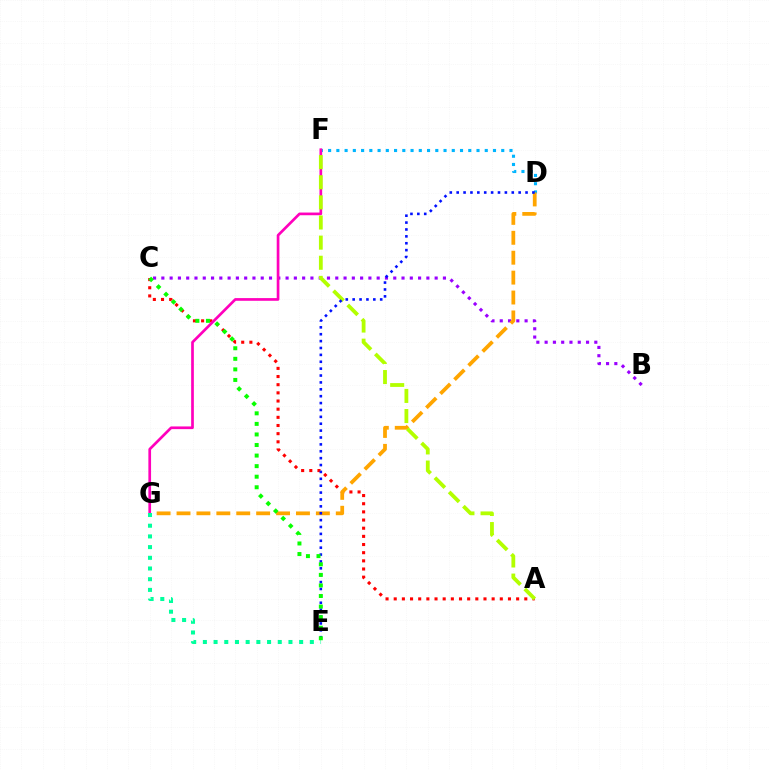{('D', 'F'): [{'color': '#00b5ff', 'line_style': 'dotted', 'thickness': 2.24}], ('B', 'C'): [{'color': '#9b00ff', 'line_style': 'dotted', 'thickness': 2.25}], ('A', 'C'): [{'color': '#ff0000', 'line_style': 'dotted', 'thickness': 2.22}], ('D', 'G'): [{'color': '#ffa500', 'line_style': 'dashed', 'thickness': 2.7}], ('F', 'G'): [{'color': '#ff00bd', 'line_style': 'solid', 'thickness': 1.94}], ('A', 'F'): [{'color': '#b3ff00', 'line_style': 'dashed', 'thickness': 2.73}], ('E', 'G'): [{'color': '#00ff9d', 'line_style': 'dotted', 'thickness': 2.91}], ('D', 'E'): [{'color': '#0010ff', 'line_style': 'dotted', 'thickness': 1.87}], ('C', 'E'): [{'color': '#08ff00', 'line_style': 'dotted', 'thickness': 2.87}]}